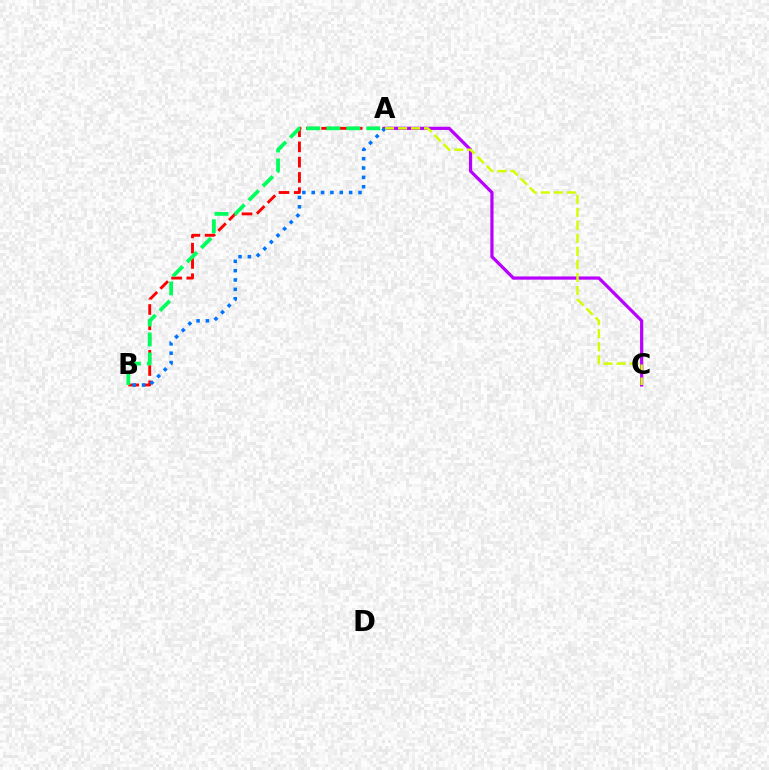{('A', 'B'): [{'color': '#ff0000', 'line_style': 'dashed', 'thickness': 2.07}, {'color': '#0074ff', 'line_style': 'dotted', 'thickness': 2.54}, {'color': '#00ff5c', 'line_style': 'dashed', 'thickness': 2.71}], ('A', 'C'): [{'color': '#b900ff', 'line_style': 'solid', 'thickness': 2.31}, {'color': '#d1ff00', 'line_style': 'dashed', 'thickness': 1.77}]}